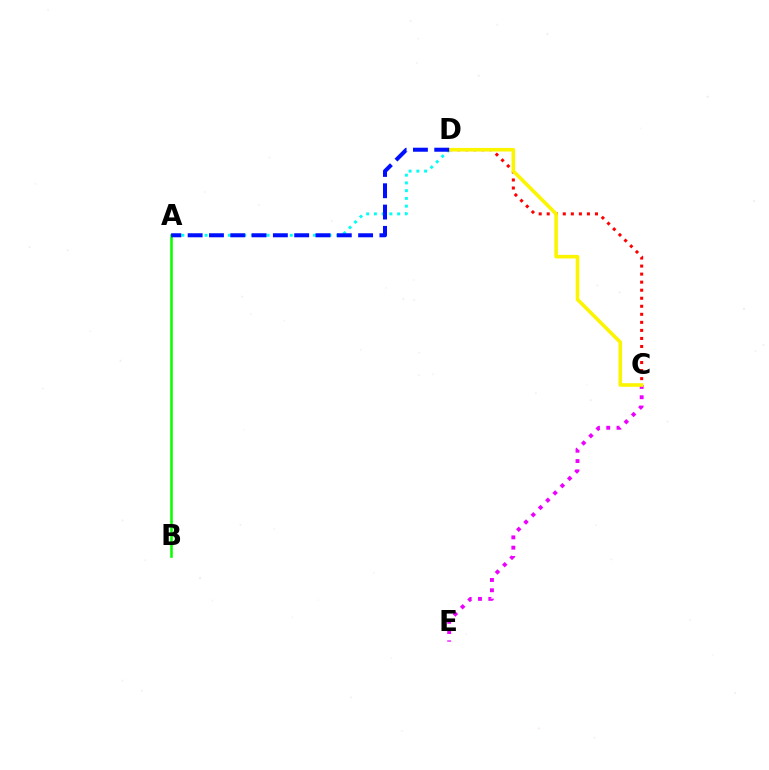{('C', 'D'): [{'color': '#ff0000', 'line_style': 'dotted', 'thickness': 2.18}, {'color': '#fcf500', 'line_style': 'solid', 'thickness': 2.58}], ('C', 'E'): [{'color': '#ee00ff', 'line_style': 'dotted', 'thickness': 2.8}], ('A', 'D'): [{'color': '#00fff6', 'line_style': 'dotted', 'thickness': 2.1}, {'color': '#0010ff', 'line_style': 'dashed', 'thickness': 2.89}], ('A', 'B'): [{'color': '#08ff00', 'line_style': 'solid', 'thickness': 1.87}]}